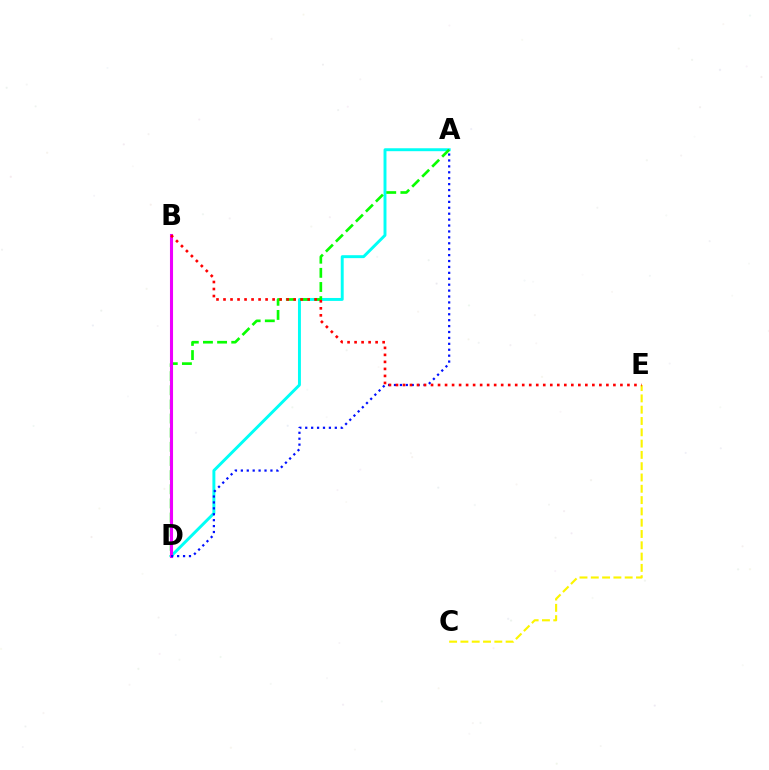{('C', 'E'): [{'color': '#fcf500', 'line_style': 'dashed', 'thickness': 1.53}], ('A', 'D'): [{'color': '#00fff6', 'line_style': 'solid', 'thickness': 2.11}, {'color': '#08ff00', 'line_style': 'dashed', 'thickness': 1.92}, {'color': '#0010ff', 'line_style': 'dotted', 'thickness': 1.61}], ('B', 'D'): [{'color': '#ee00ff', 'line_style': 'solid', 'thickness': 2.22}], ('B', 'E'): [{'color': '#ff0000', 'line_style': 'dotted', 'thickness': 1.91}]}